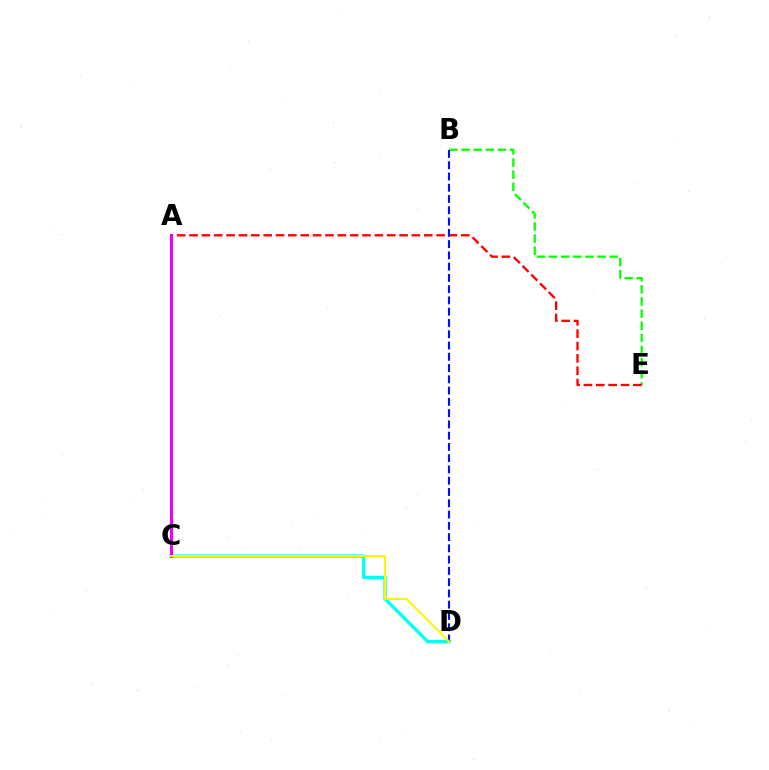{('B', 'E'): [{'color': '#08ff00', 'line_style': 'dashed', 'thickness': 1.65}], ('C', 'D'): [{'color': '#00fff6', 'line_style': 'solid', 'thickness': 2.4}, {'color': '#fcf500', 'line_style': 'solid', 'thickness': 1.5}], ('A', 'E'): [{'color': '#ff0000', 'line_style': 'dashed', 'thickness': 1.68}], ('B', 'D'): [{'color': '#0010ff', 'line_style': 'dashed', 'thickness': 1.53}], ('A', 'C'): [{'color': '#ee00ff', 'line_style': 'solid', 'thickness': 2.22}]}